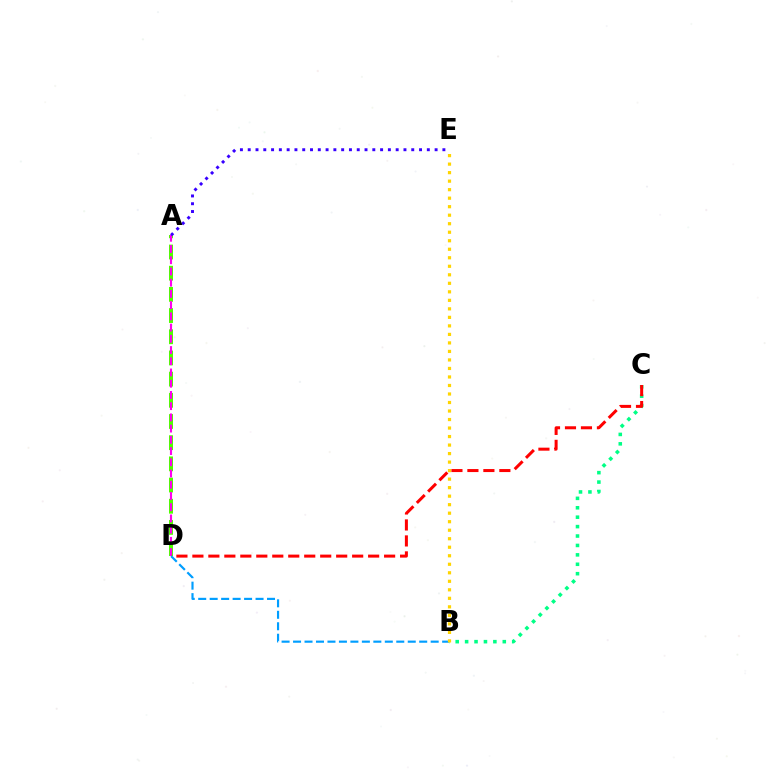{('A', 'D'): [{'color': '#4fff00', 'line_style': 'dashed', 'thickness': 2.88}, {'color': '#ff00ed', 'line_style': 'dashed', 'thickness': 1.52}], ('B', 'C'): [{'color': '#00ff86', 'line_style': 'dotted', 'thickness': 2.56}], ('C', 'D'): [{'color': '#ff0000', 'line_style': 'dashed', 'thickness': 2.17}], ('A', 'E'): [{'color': '#3700ff', 'line_style': 'dotted', 'thickness': 2.12}], ('B', 'D'): [{'color': '#009eff', 'line_style': 'dashed', 'thickness': 1.56}], ('B', 'E'): [{'color': '#ffd500', 'line_style': 'dotted', 'thickness': 2.31}]}